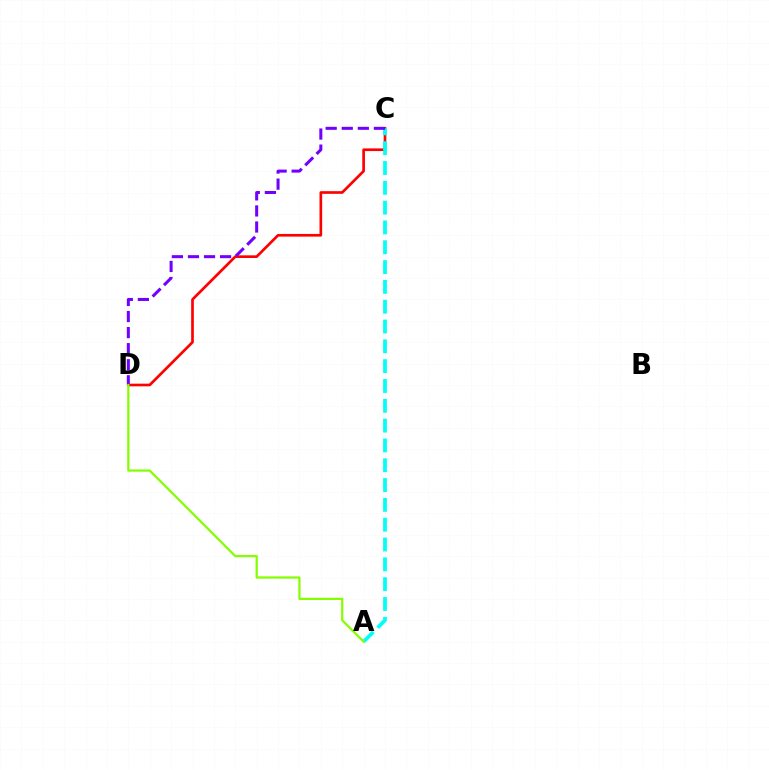{('C', 'D'): [{'color': '#ff0000', 'line_style': 'solid', 'thickness': 1.93}, {'color': '#7200ff', 'line_style': 'dashed', 'thickness': 2.18}], ('A', 'C'): [{'color': '#00fff6', 'line_style': 'dashed', 'thickness': 2.69}], ('A', 'D'): [{'color': '#84ff00', 'line_style': 'solid', 'thickness': 1.61}]}